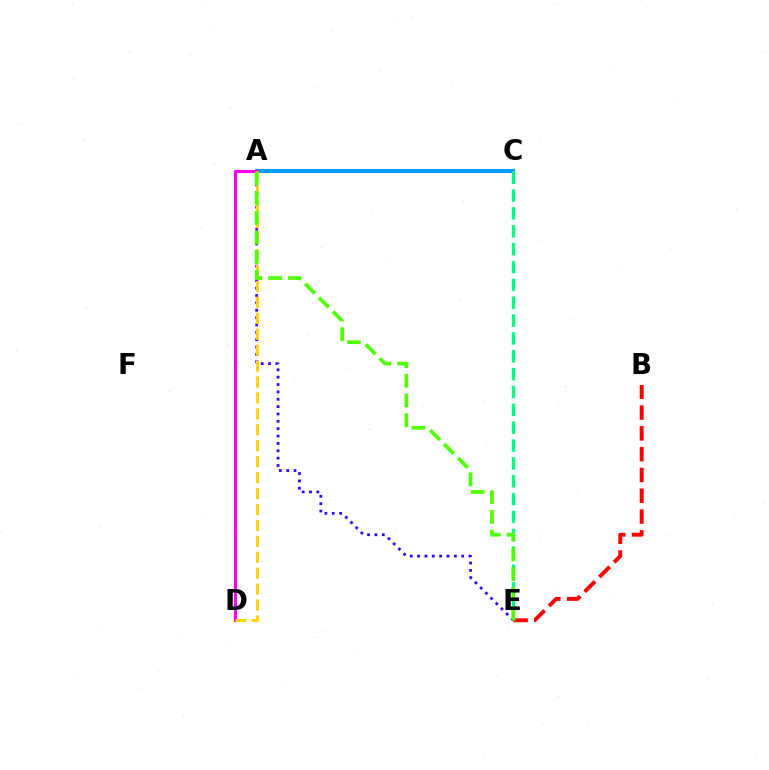{('A', 'E'): [{'color': '#3700ff', 'line_style': 'dotted', 'thickness': 2.0}, {'color': '#4fff00', 'line_style': 'dashed', 'thickness': 2.67}], ('A', 'C'): [{'color': '#009eff', 'line_style': 'solid', 'thickness': 2.91}], ('B', 'E'): [{'color': '#ff0000', 'line_style': 'dashed', 'thickness': 2.83}], ('A', 'D'): [{'color': '#ff00ed', 'line_style': 'solid', 'thickness': 2.21}, {'color': '#ffd500', 'line_style': 'dashed', 'thickness': 2.16}], ('C', 'E'): [{'color': '#00ff86', 'line_style': 'dashed', 'thickness': 2.43}]}